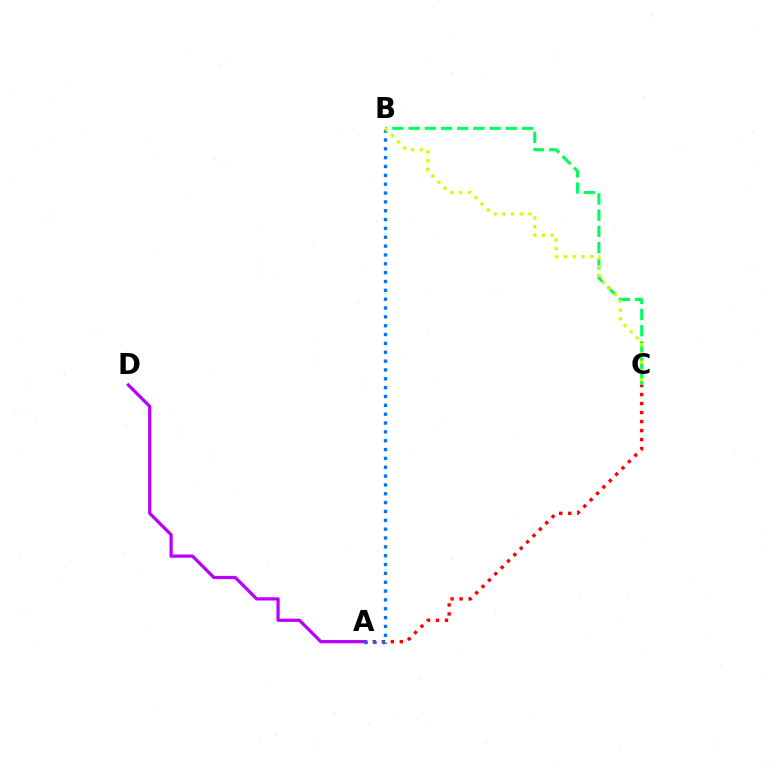{('A', 'C'): [{'color': '#ff0000', 'line_style': 'dotted', 'thickness': 2.45}], ('B', 'C'): [{'color': '#00ff5c', 'line_style': 'dashed', 'thickness': 2.2}, {'color': '#d1ff00', 'line_style': 'dotted', 'thickness': 2.36}], ('A', 'D'): [{'color': '#b900ff', 'line_style': 'solid', 'thickness': 2.33}], ('A', 'B'): [{'color': '#0074ff', 'line_style': 'dotted', 'thickness': 2.4}]}